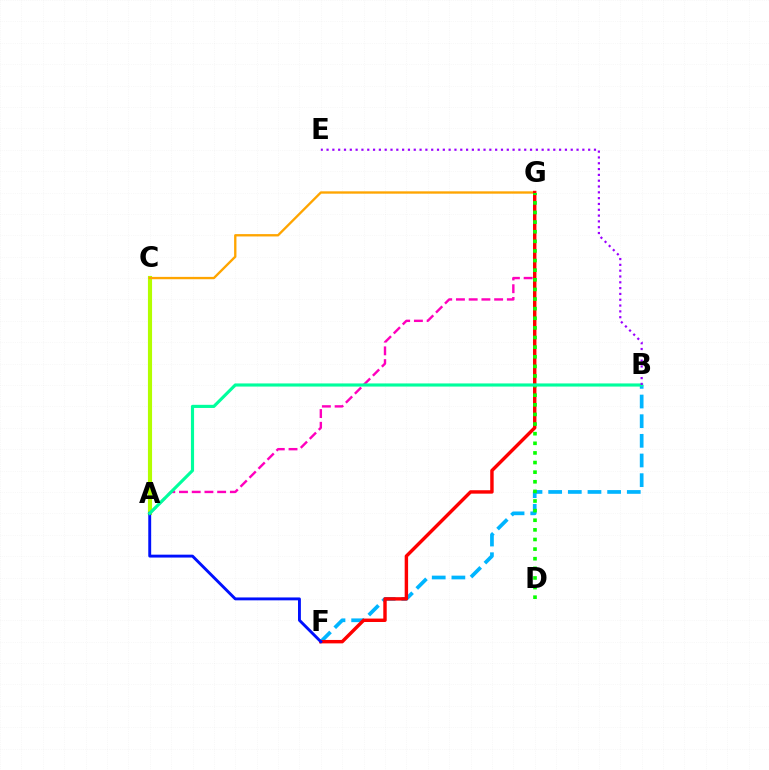{('A', 'C'): [{'color': '#b3ff00', 'line_style': 'solid', 'thickness': 2.97}], ('C', 'G'): [{'color': '#ffa500', 'line_style': 'solid', 'thickness': 1.69}], ('B', 'F'): [{'color': '#00b5ff', 'line_style': 'dashed', 'thickness': 2.67}], ('A', 'G'): [{'color': '#ff00bd', 'line_style': 'dashed', 'thickness': 1.73}], ('F', 'G'): [{'color': '#ff0000', 'line_style': 'solid', 'thickness': 2.47}], ('D', 'G'): [{'color': '#08ff00', 'line_style': 'dotted', 'thickness': 2.61}], ('A', 'F'): [{'color': '#0010ff', 'line_style': 'solid', 'thickness': 2.08}], ('A', 'B'): [{'color': '#00ff9d', 'line_style': 'solid', 'thickness': 2.26}], ('B', 'E'): [{'color': '#9b00ff', 'line_style': 'dotted', 'thickness': 1.58}]}